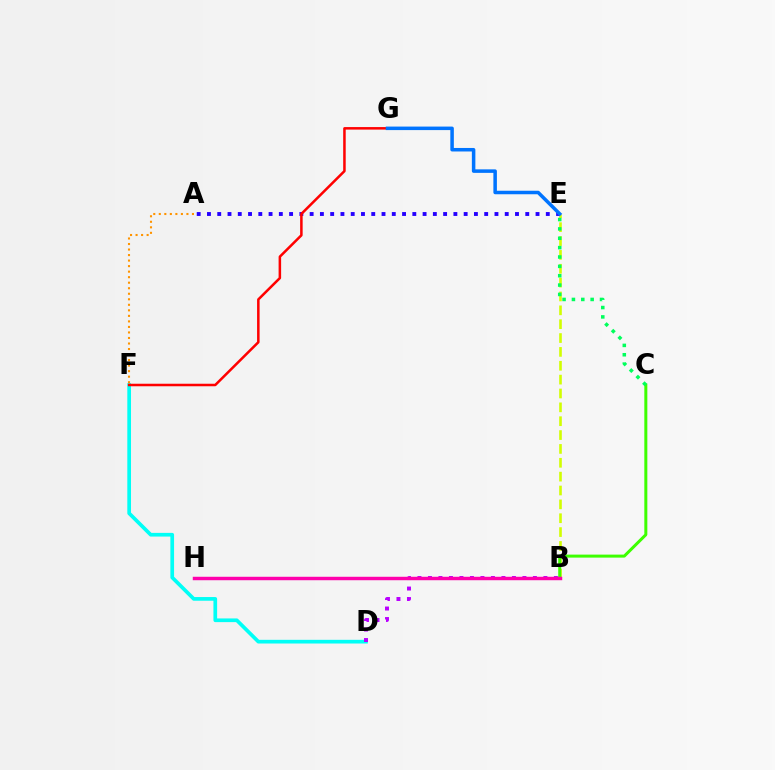{('B', 'E'): [{'color': '#d1ff00', 'line_style': 'dashed', 'thickness': 1.88}], ('D', 'F'): [{'color': '#00fff6', 'line_style': 'solid', 'thickness': 2.66}], ('B', 'C'): [{'color': '#3dff00', 'line_style': 'solid', 'thickness': 2.17}], ('B', 'D'): [{'color': '#b900ff', 'line_style': 'dotted', 'thickness': 2.85}], ('A', 'E'): [{'color': '#2500ff', 'line_style': 'dotted', 'thickness': 2.79}], ('A', 'F'): [{'color': '#ff9400', 'line_style': 'dotted', 'thickness': 1.5}], ('F', 'G'): [{'color': '#ff0000', 'line_style': 'solid', 'thickness': 1.81}], ('C', 'E'): [{'color': '#00ff5c', 'line_style': 'dotted', 'thickness': 2.54}], ('B', 'H'): [{'color': '#ff00ac', 'line_style': 'solid', 'thickness': 2.48}], ('E', 'G'): [{'color': '#0074ff', 'line_style': 'solid', 'thickness': 2.53}]}